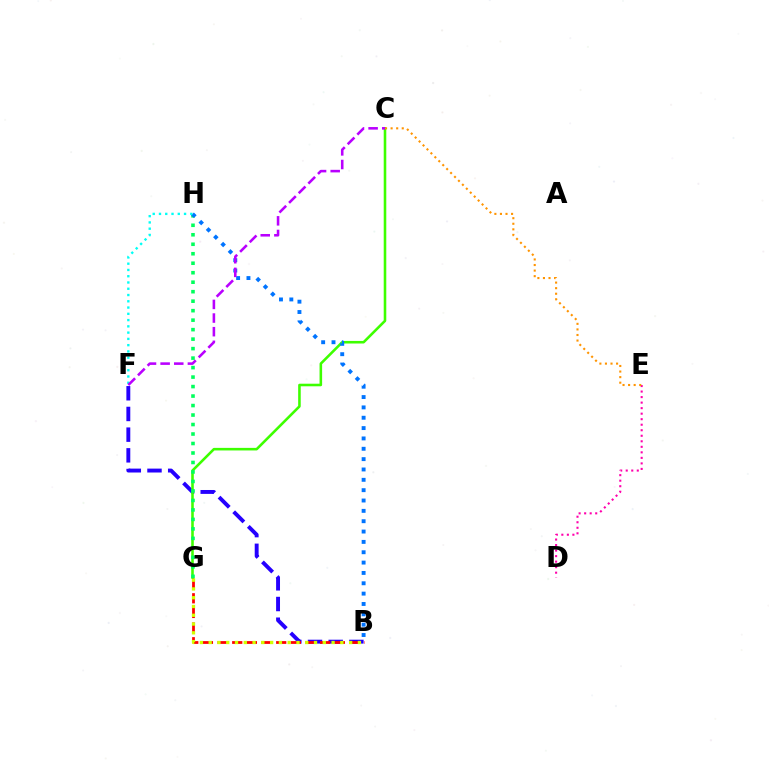{('B', 'F'): [{'color': '#2500ff', 'line_style': 'dashed', 'thickness': 2.81}], ('B', 'G'): [{'color': '#ff0000', 'line_style': 'dashed', 'thickness': 1.99}, {'color': '#d1ff00', 'line_style': 'dotted', 'thickness': 2.39}], ('C', 'G'): [{'color': '#3dff00', 'line_style': 'solid', 'thickness': 1.86}], ('D', 'E'): [{'color': '#ff00ac', 'line_style': 'dotted', 'thickness': 1.5}], ('G', 'H'): [{'color': '#00ff5c', 'line_style': 'dotted', 'thickness': 2.58}], ('B', 'H'): [{'color': '#0074ff', 'line_style': 'dotted', 'thickness': 2.81}], ('F', 'H'): [{'color': '#00fff6', 'line_style': 'dotted', 'thickness': 1.7}], ('C', 'E'): [{'color': '#ff9400', 'line_style': 'dotted', 'thickness': 1.51}], ('C', 'F'): [{'color': '#b900ff', 'line_style': 'dashed', 'thickness': 1.85}]}